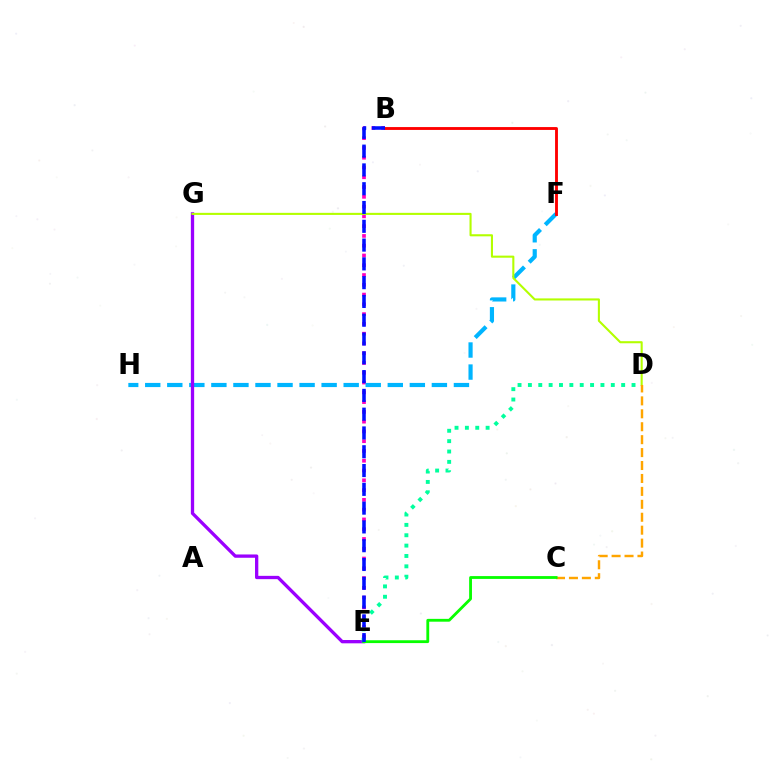{('B', 'E'): [{'color': '#ff00bd', 'line_style': 'dotted', 'thickness': 2.66}, {'color': '#0010ff', 'line_style': 'dashed', 'thickness': 2.55}], ('F', 'H'): [{'color': '#00b5ff', 'line_style': 'dashed', 'thickness': 3.0}], ('B', 'F'): [{'color': '#ff0000', 'line_style': 'solid', 'thickness': 2.06}], ('E', 'G'): [{'color': '#9b00ff', 'line_style': 'solid', 'thickness': 2.38}], ('D', 'G'): [{'color': '#b3ff00', 'line_style': 'solid', 'thickness': 1.51}], ('C', 'D'): [{'color': '#ffa500', 'line_style': 'dashed', 'thickness': 1.76}], ('C', 'E'): [{'color': '#08ff00', 'line_style': 'solid', 'thickness': 2.04}], ('D', 'E'): [{'color': '#00ff9d', 'line_style': 'dotted', 'thickness': 2.82}]}